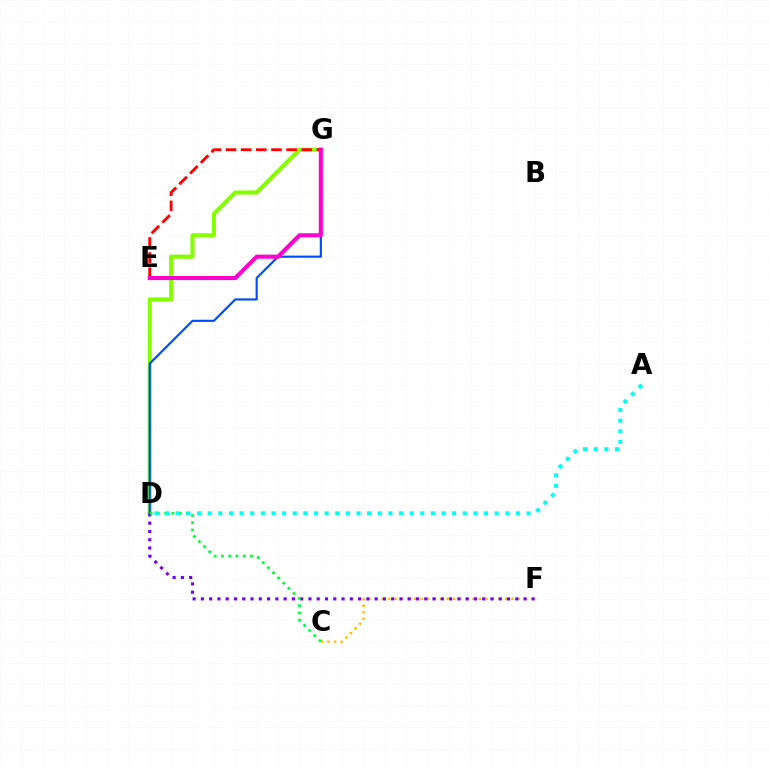{('D', 'G'): [{'color': '#84ff00', 'line_style': 'solid', 'thickness': 2.95}, {'color': '#004bff', 'line_style': 'solid', 'thickness': 1.54}], ('C', 'F'): [{'color': '#ffbd00', 'line_style': 'dotted', 'thickness': 1.76}], ('D', 'F'): [{'color': '#7200ff', 'line_style': 'dotted', 'thickness': 2.25}], ('C', 'D'): [{'color': '#00ff39', 'line_style': 'dotted', 'thickness': 1.97}], ('E', 'G'): [{'color': '#ff0000', 'line_style': 'dashed', 'thickness': 2.06}, {'color': '#ff00cf', 'line_style': 'solid', 'thickness': 2.94}], ('A', 'D'): [{'color': '#00fff6', 'line_style': 'dotted', 'thickness': 2.89}]}